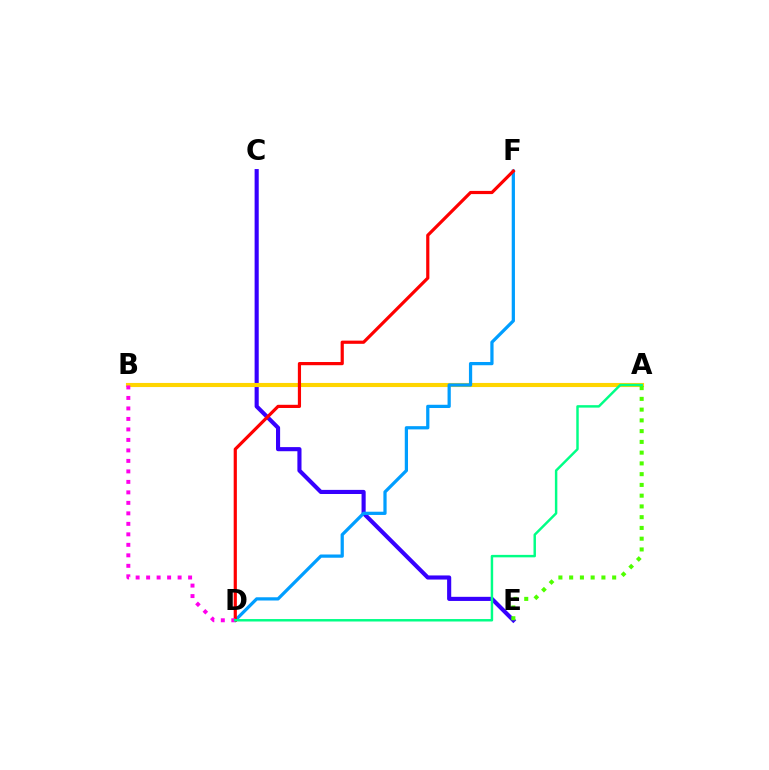{('C', 'E'): [{'color': '#3700ff', 'line_style': 'solid', 'thickness': 2.97}], ('A', 'B'): [{'color': '#ffd500', 'line_style': 'solid', 'thickness': 2.95}], ('A', 'E'): [{'color': '#4fff00', 'line_style': 'dotted', 'thickness': 2.92}], ('D', 'F'): [{'color': '#009eff', 'line_style': 'solid', 'thickness': 2.33}, {'color': '#ff0000', 'line_style': 'solid', 'thickness': 2.3}], ('B', 'D'): [{'color': '#ff00ed', 'line_style': 'dotted', 'thickness': 2.85}], ('A', 'D'): [{'color': '#00ff86', 'line_style': 'solid', 'thickness': 1.77}]}